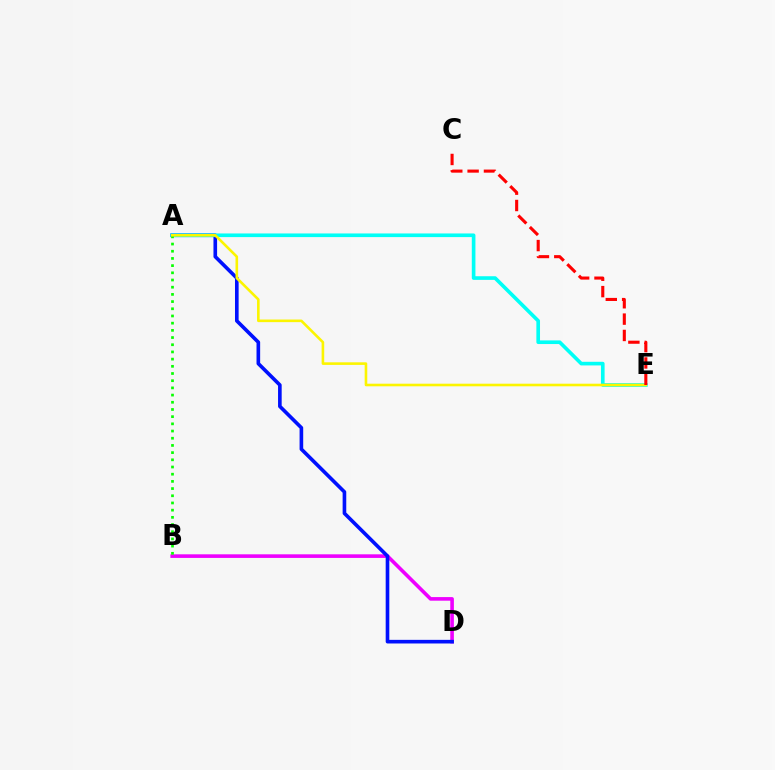{('B', 'D'): [{'color': '#ee00ff', 'line_style': 'solid', 'thickness': 2.6}], ('A', 'D'): [{'color': '#0010ff', 'line_style': 'solid', 'thickness': 2.61}], ('A', 'E'): [{'color': '#00fff6', 'line_style': 'solid', 'thickness': 2.62}, {'color': '#fcf500', 'line_style': 'solid', 'thickness': 1.88}], ('A', 'B'): [{'color': '#08ff00', 'line_style': 'dotted', 'thickness': 1.95}], ('C', 'E'): [{'color': '#ff0000', 'line_style': 'dashed', 'thickness': 2.22}]}